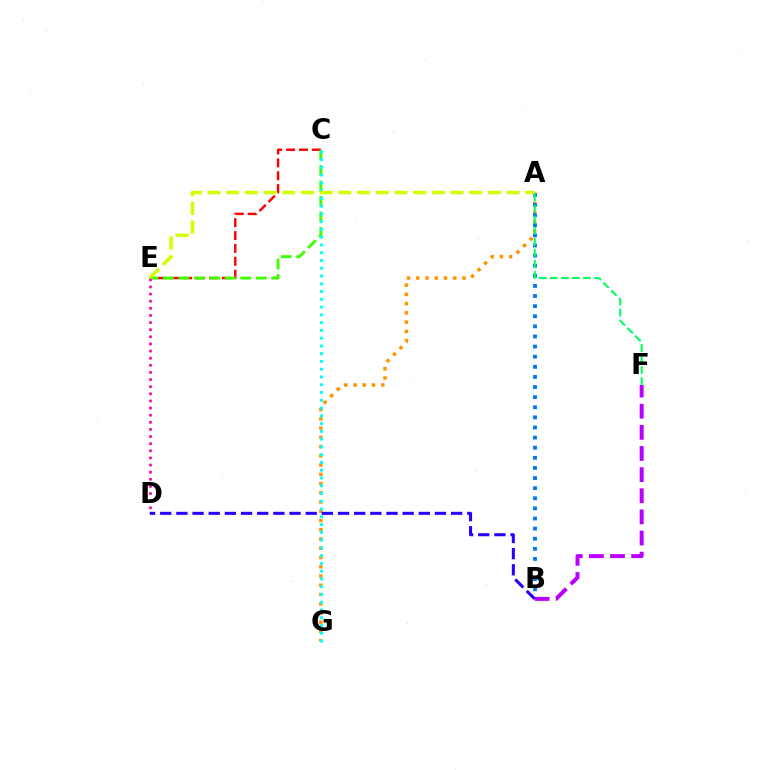{('C', 'E'): [{'color': '#ff0000', 'line_style': 'dashed', 'thickness': 1.75}, {'color': '#3dff00', 'line_style': 'dashed', 'thickness': 2.1}], ('A', 'G'): [{'color': '#ff9400', 'line_style': 'dotted', 'thickness': 2.51}], ('A', 'B'): [{'color': '#0074ff', 'line_style': 'dotted', 'thickness': 2.75}], ('B', 'F'): [{'color': '#b900ff', 'line_style': 'dashed', 'thickness': 2.87}], ('D', 'E'): [{'color': '#ff00ac', 'line_style': 'dotted', 'thickness': 1.94}], ('A', 'F'): [{'color': '#00ff5c', 'line_style': 'dashed', 'thickness': 1.5}], ('B', 'D'): [{'color': '#2500ff', 'line_style': 'dashed', 'thickness': 2.2}], ('C', 'G'): [{'color': '#00fff6', 'line_style': 'dotted', 'thickness': 2.11}], ('A', 'E'): [{'color': '#d1ff00', 'line_style': 'dashed', 'thickness': 2.54}]}